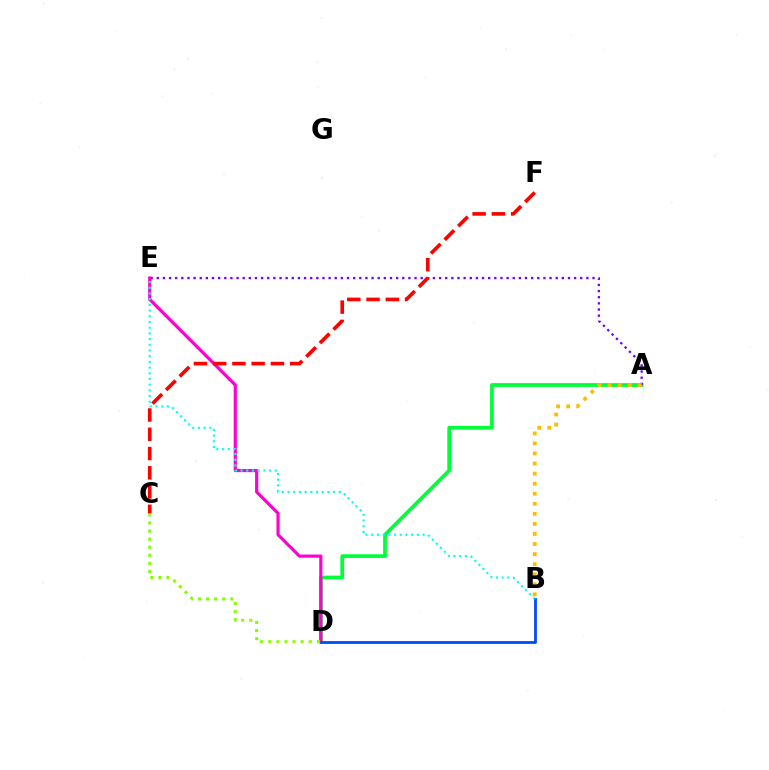{('A', 'D'): [{'color': '#00ff39', 'line_style': 'solid', 'thickness': 2.68}], ('A', 'E'): [{'color': '#7200ff', 'line_style': 'dotted', 'thickness': 1.67}], ('D', 'E'): [{'color': '#ff00cf', 'line_style': 'solid', 'thickness': 2.28}], ('B', 'D'): [{'color': '#004bff', 'line_style': 'solid', 'thickness': 2.02}], ('A', 'B'): [{'color': '#ffbd00', 'line_style': 'dotted', 'thickness': 2.73}], ('C', 'D'): [{'color': '#84ff00', 'line_style': 'dotted', 'thickness': 2.2}], ('B', 'E'): [{'color': '#00fff6', 'line_style': 'dotted', 'thickness': 1.55}], ('C', 'F'): [{'color': '#ff0000', 'line_style': 'dashed', 'thickness': 2.62}]}